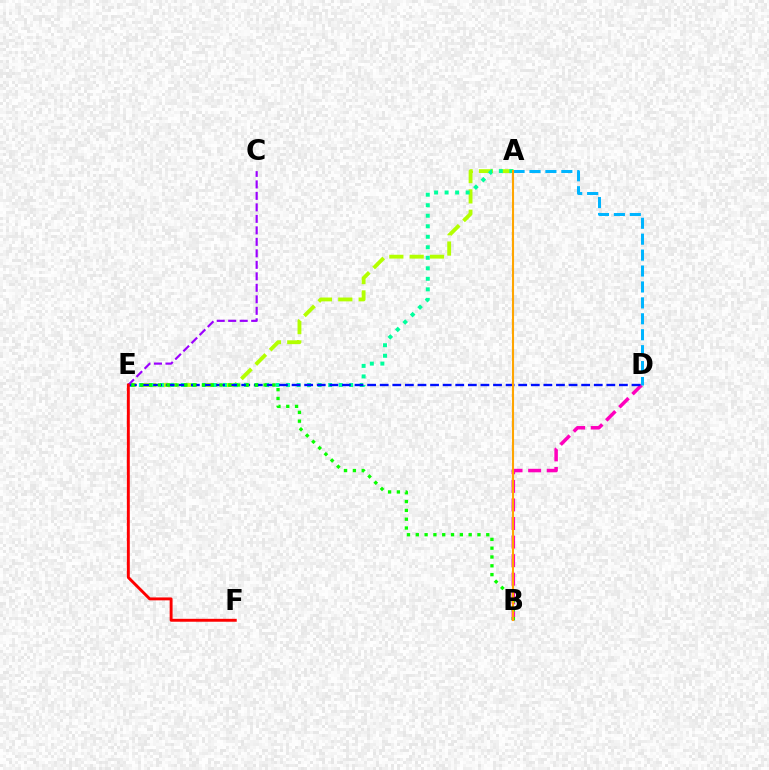{('B', 'D'): [{'color': '#ff00bd', 'line_style': 'dashed', 'thickness': 2.52}], ('A', 'E'): [{'color': '#b3ff00', 'line_style': 'dashed', 'thickness': 2.76}, {'color': '#00ff9d', 'line_style': 'dotted', 'thickness': 2.86}], ('D', 'E'): [{'color': '#0010ff', 'line_style': 'dashed', 'thickness': 1.71}], ('C', 'E'): [{'color': '#9b00ff', 'line_style': 'dashed', 'thickness': 1.56}], ('A', 'D'): [{'color': '#00b5ff', 'line_style': 'dashed', 'thickness': 2.16}], ('B', 'E'): [{'color': '#08ff00', 'line_style': 'dotted', 'thickness': 2.39}], ('E', 'F'): [{'color': '#ff0000', 'line_style': 'solid', 'thickness': 2.1}], ('A', 'B'): [{'color': '#ffa500', 'line_style': 'solid', 'thickness': 1.51}]}